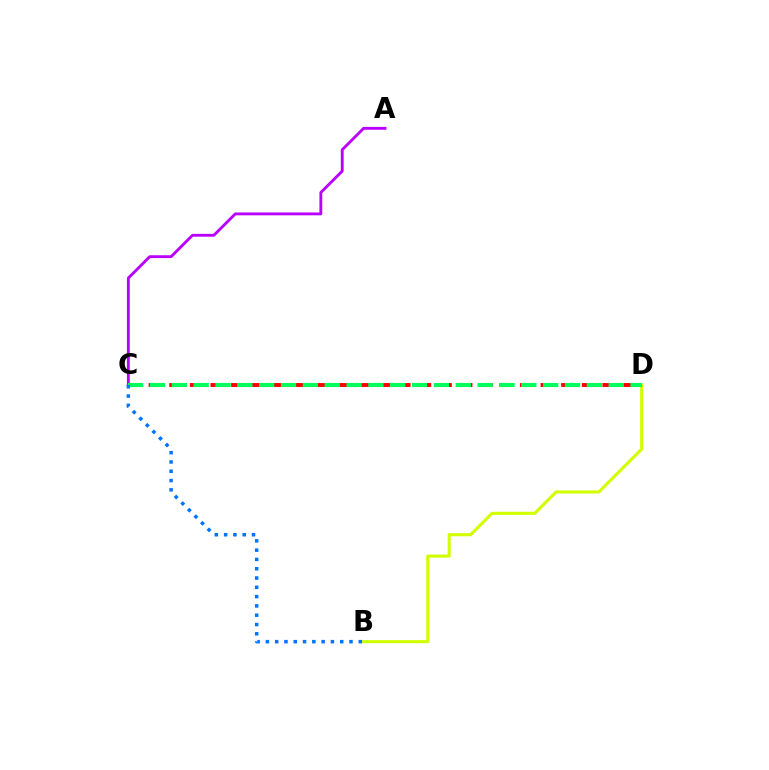{('C', 'D'): [{'color': '#ff0000', 'line_style': 'dashed', 'thickness': 2.8}, {'color': '#00ff5c', 'line_style': 'dashed', 'thickness': 2.97}], ('A', 'C'): [{'color': '#b900ff', 'line_style': 'solid', 'thickness': 2.06}], ('B', 'D'): [{'color': '#d1ff00', 'line_style': 'solid', 'thickness': 2.22}], ('B', 'C'): [{'color': '#0074ff', 'line_style': 'dotted', 'thickness': 2.52}]}